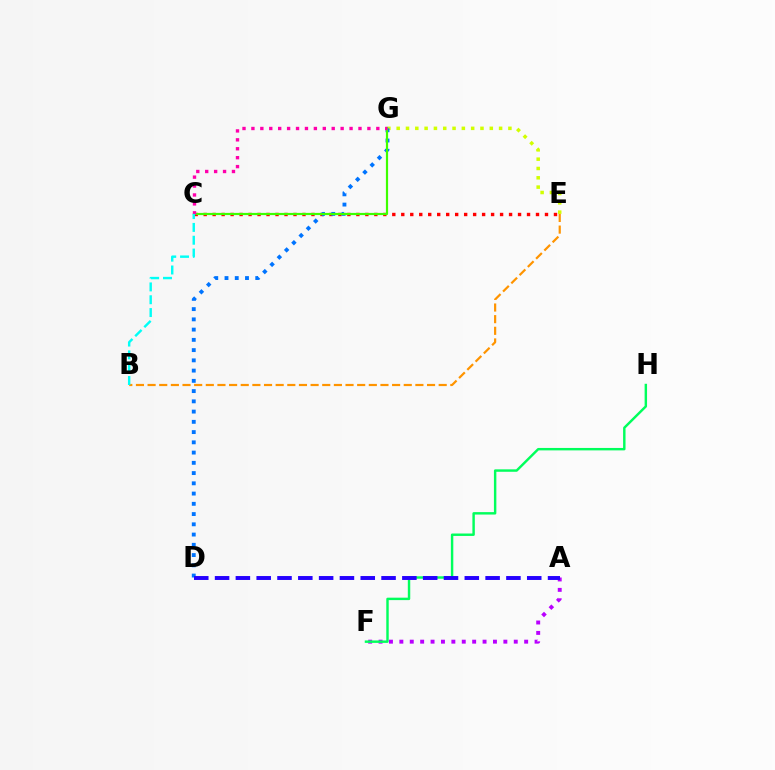{('C', 'E'): [{'color': '#ff0000', 'line_style': 'dotted', 'thickness': 2.44}], ('A', 'F'): [{'color': '#b900ff', 'line_style': 'dotted', 'thickness': 2.83}], ('F', 'H'): [{'color': '#00ff5c', 'line_style': 'solid', 'thickness': 1.75}], ('E', 'G'): [{'color': '#d1ff00', 'line_style': 'dotted', 'thickness': 2.53}], ('D', 'G'): [{'color': '#0074ff', 'line_style': 'dotted', 'thickness': 2.78}], ('C', 'G'): [{'color': '#3dff00', 'line_style': 'solid', 'thickness': 1.58}, {'color': '#ff00ac', 'line_style': 'dotted', 'thickness': 2.42}], ('B', 'E'): [{'color': '#ff9400', 'line_style': 'dashed', 'thickness': 1.58}], ('A', 'D'): [{'color': '#2500ff', 'line_style': 'dashed', 'thickness': 2.83}], ('B', 'C'): [{'color': '#00fff6', 'line_style': 'dashed', 'thickness': 1.74}]}